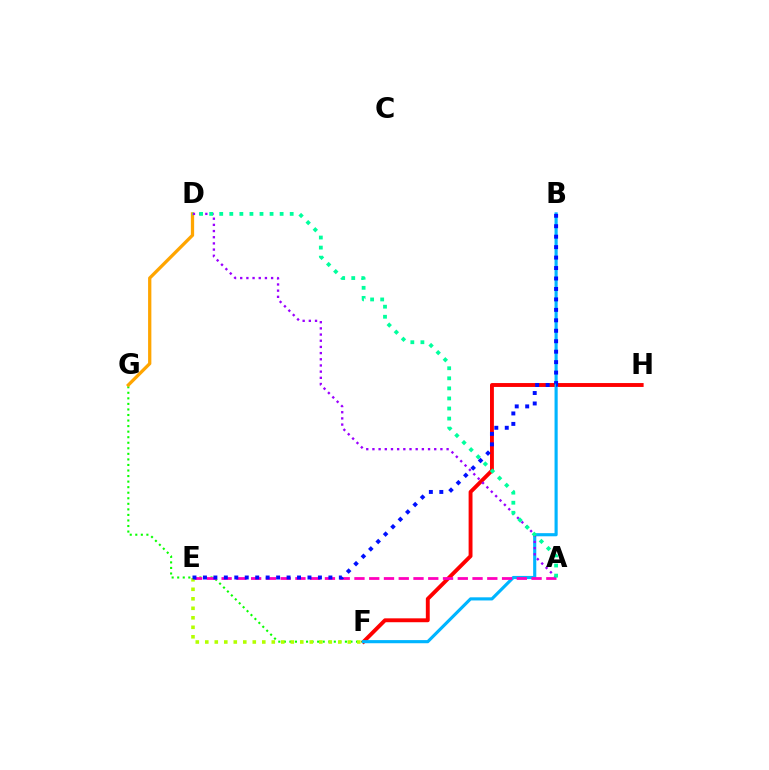{('F', 'H'): [{'color': '#ff0000', 'line_style': 'solid', 'thickness': 2.8}], ('F', 'G'): [{'color': '#08ff00', 'line_style': 'dotted', 'thickness': 1.51}], ('D', 'G'): [{'color': '#ffa500', 'line_style': 'solid', 'thickness': 2.36}], ('B', 'F'): [{'color': '#00b5ff', 'line_style': 'solid', 'thickness': 2.26}], ('A', 'E'): [{'color': '#ff00bd', 'line_style': 'dashed', 'thickness': 2.01}], ('E', 'F'): [{'color': '#b3ff00', 'line_style': 'dotted', 'thickness': 2.58}], ('A', 'D'): [{'color': '#9b00ff', 'line_style': 'dotted', 'thickness': 1.68}, {'color': '#00ff9d', 'line_style': 'dotted', 'thickness': 2.73}], ('B', 'E'): [{'color': '#0010ff', 'line_style': 'dotted', 'thickness': 2.84}]}